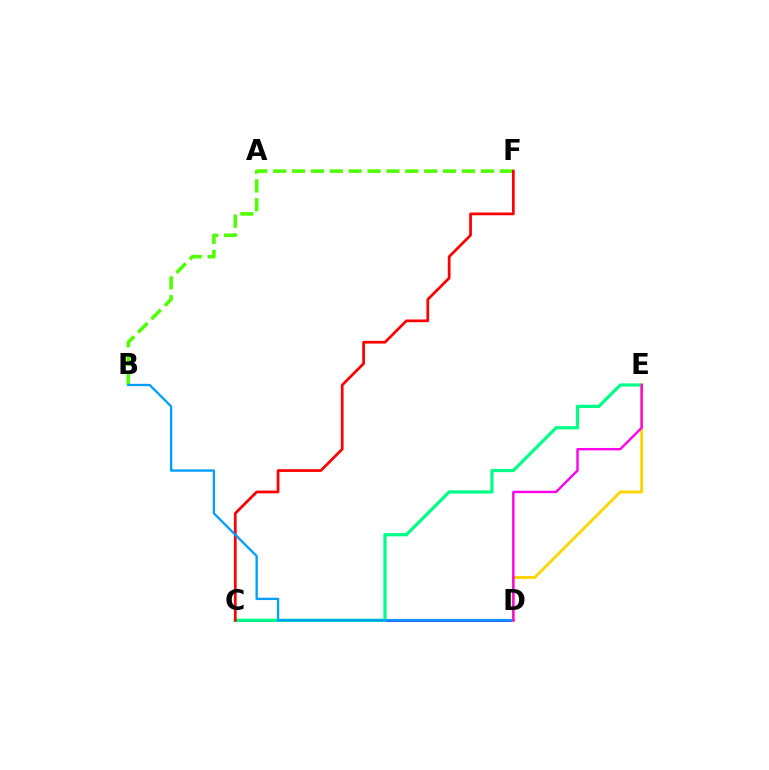{('C', 'D'): [{'color': '#3700ff', 'line_style': 'solid', 'thickness': 1.9}], ('B', 'F'): [{'color': '#4fff00', 'line_style': 'dashed', 'thickness': 2.57}], ('C', 'E'): [{'color': '#00ff86', 'line_style': 'solid', 'thickness': 2.31}], ('C', 'F'): [{'color': '#ff0000', 'line_style': 'solid', 'thickness': 1.97}], ('B', 'D'): [{'color': '#009eff', 'line_style': 'solid', 'thickness': 1.68}], ('D', 'E'): [{'color': '#ffd500', 'line_style': 'solid', 'thickness': 2.06}, {'color': '#ff00ed', 'line_style': 'solid', 'thickness': 1.73}]}